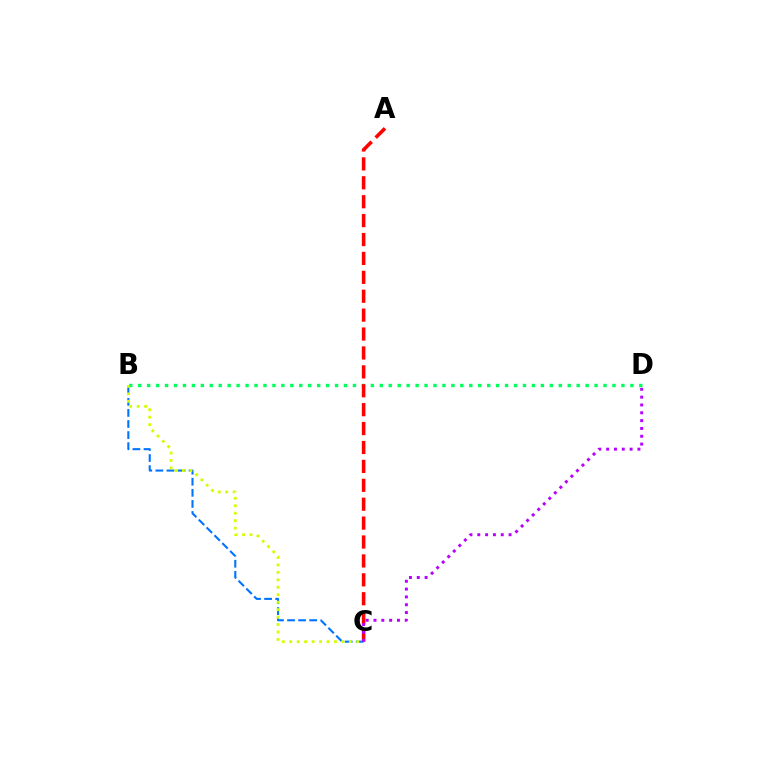{('B', 'D'): [{'color': '#00ff5c', 'line_style': 'dotted', 'thickness': 2.43}], ('A', 'C'): [{'color': '#ff0000', 'line_style': 'dashed', 'thickness': 2.57}], ('B', 'C'): [{'color': '#0074ff', 'line_style': 'dashed', 'thickness': 1.51}, {'color': '#d1ff00', 'line_style': 'dotted', 'thickness': 2.02}], ('C', 'D'): [{'color': '#b900ff', 'line_style': 'dotted', 'thickness': 2.13}]}